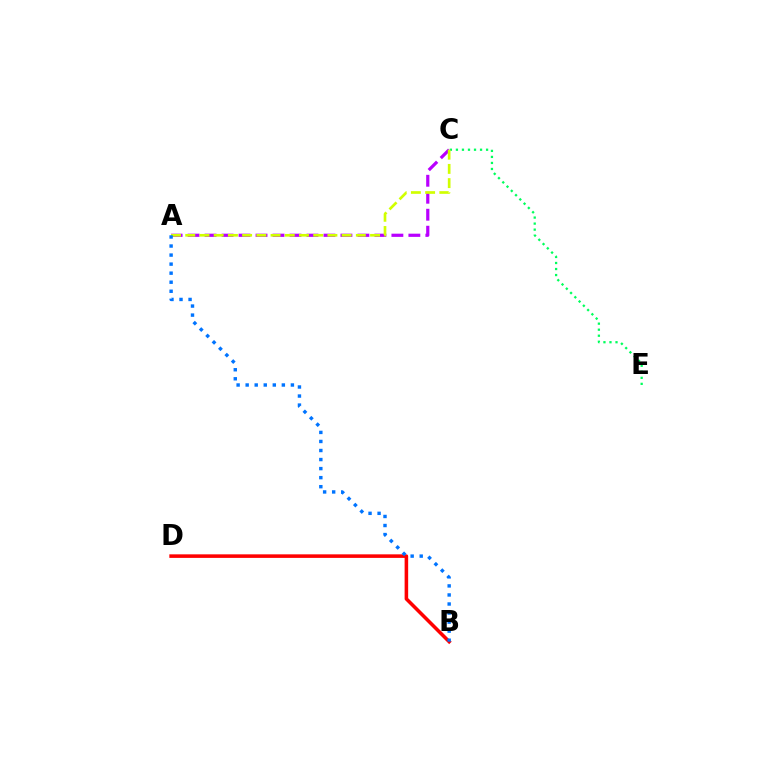{('C', 'E'): [{'color': '#00ff5c', 'line_style': 'dotted', 'thickness': 1.64}], ('B', 'D'): [{'color': '#ff0000', 'line_style': 'solid', 'thickness': 2.56}], ('A', 'C'): [{'color': '#b900ff', 'line_style': 'dashed', 'thickness': 2.31}, {'color': '#d1ff00', 'line_style': 'dashed', 'thickness': 1.93}], ('A', 'B'): [{'color': '#0074ff', 'line_style': 'dotted', 'thickness': 2.46}]}